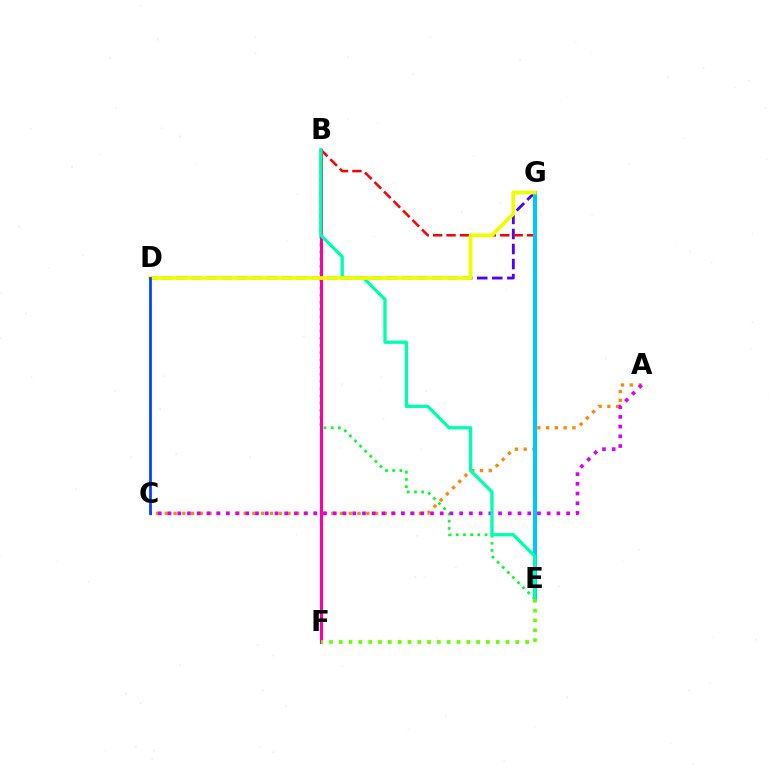{('B', 'E'): [{'color': '#00ff27', 'line_style': 'dotted', 'thickness': 1.96}, {'color': '#ff0000', 'line_style': 'dashed', 'thickness': 1.82}, {'color': '#00ffaf', 'line_style': 'solid', 'thickness': 2.37}], ('D', 'G'): [{'color': '#4f00ff', 'line_style': 'dashed', 'thickness': 2.04}, {'color': '#eeff00', 'line_style': 'solid', 'thickness': 2.7}], ('A', 'C'): [{'color': '#ff8800', 'line_style': 'dotted', 'thickness': 2.38}, {'color': '#d600ff', 'line_style': 'dotted', 'thickness': 2.64}], ('E', 'G'): [{'color': '#00c7ff', 'line_style': 'solid', 'thickness': 2.92}], ('B', 'F'): [{'color': '#ff00a0', 'line_style': 'solid', 'thickness': 2.24}], ('E', 'F'): [{'color': '#66ff00', 'line_style': 'dotted', 'thickness': 2.66}], ('C', 'D'): [{'color': '#003fff', 'line_style': 'solid', 'thickness': 1.95}]}